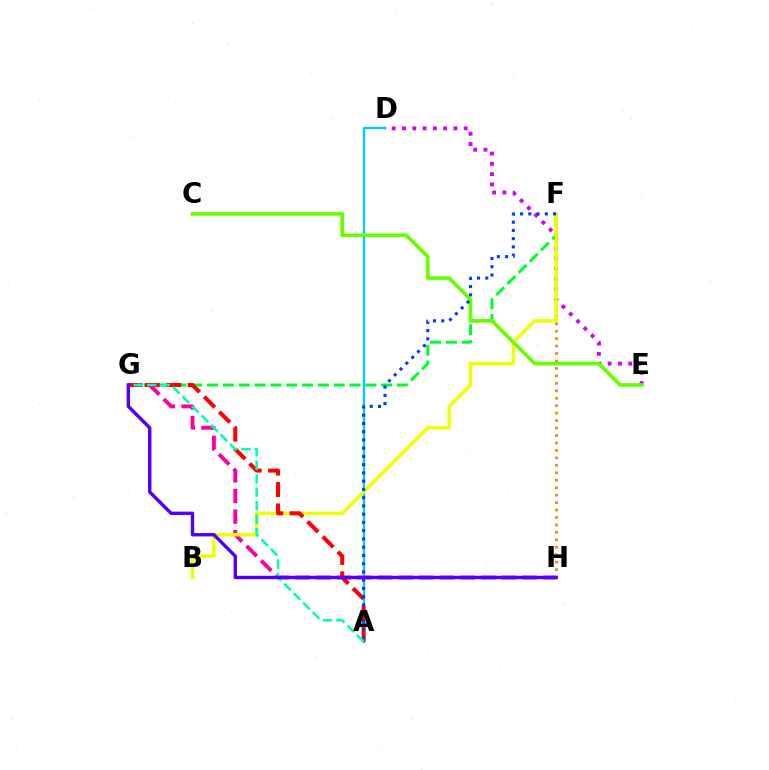{('A', 'D'): [{'color': '#00c7ff', 'line_style': 'solid', 'thickness': 1.62}], ('D', 'E'): [{'color': '#d600ff', 'line_style': 'dotted', 'thickness': 2.79}], ('G', 'H'): [{'color': '#ff00a0', 'line_style': 'dashed', 'thickness': 2.8}, {'color': '#4f00ff', 'line_style': 'solid', 'thickness': 2.45}], ('F', 'G'): [{'color': '#00ff27', 'line_style': 'dashed', 'thickness': 2.15}], ('F', 'H'): [{'color': '#ff8800', 'line_style': 'dotted', 'thickness': 2.02}], ('B', 'F'): [{'color': '#eeff00', 'line_style': 'solid', 'thickness': 2.47}], ('C', 'E'): [{'color': '#66ff00', 'line_style': 'solid', 'thickness': 2.65}], ('A', 'G'): [{'color': '#ff0000', 'line_style': 'dashed', 'thickness': 2.91}, {'color': '#00ffaf', 'line_style': 'dashed', 'thickness': 1.83}], ('A', 'F'): [{'color': '#003fff', 'line_style': 'dotted', 'thickness': 2.24}]}